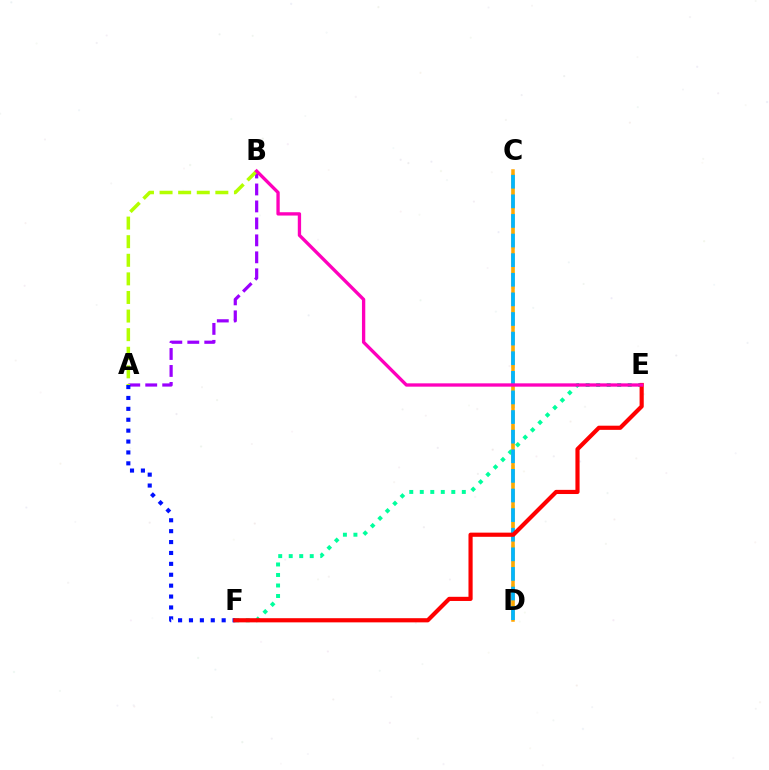{('C', 'D'): [{'color': '#08ff00', 'line_style': 'dashed', 'thickness': 1.8}, {'color': '#ffa500', 'line_style': 'solid', 'thickness': 2.53}, {'color': '#00b5ff', 'line_style': 'dashed', 'thickness': 2.66}], ('A', 'B'): [{'color': '#9b00ff', 'line_style': 'dashed', 'thickness': 2.31}, {'color': '#b3ff00', 'line_style': 'dashed', 'thickness': 2.53}], ('E', 'F'): [{'color': '#00ff9d', 'line_style': 'dotted', 'thickness': 2.86}, {'color': '#ff0000', 'line_style': 'solid', 'thickness': 3.0}], ('A', 'F'): [{'color': '#0010ff', 'line_style': 'dotted', 'thickness': 2.96}], ('B', 'E'): [{'color': '#ff00bd', 'line_style': 'solid', 'thickness': 2.39}]}